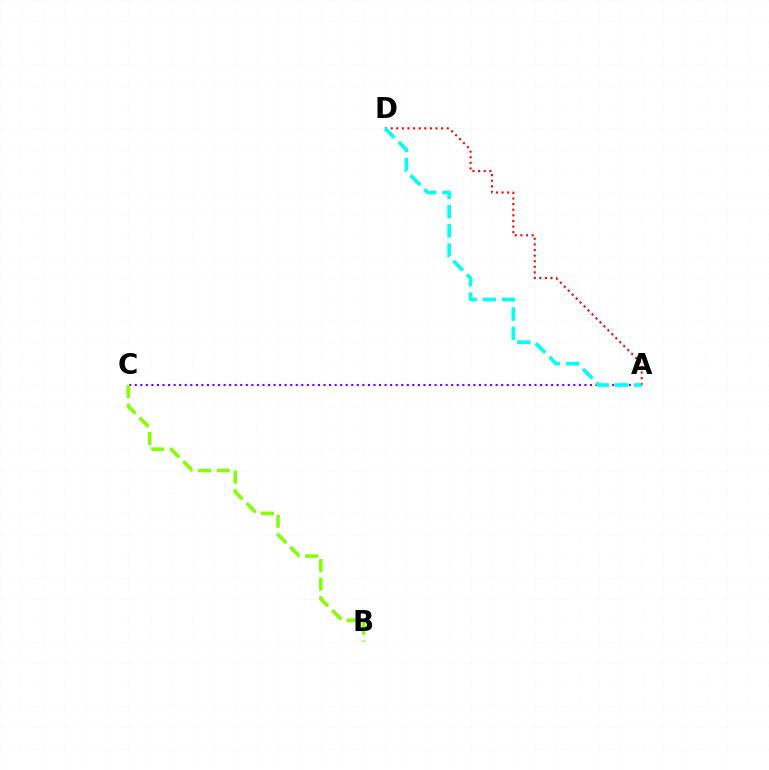{('A', 'D'): [{'color': '#ff0000', 'line_style': 'dotted', 'thickness': 1.52}, {'color': '#00fff6', 'line_style': 'dashed', 'thickness': 2.62}], ('A', 'C'): [{'color': '#7200ff', 'line_style': 'dotted', 'thickness': 1.51}], ('B', 'C'): [{'color': '#84ff00', 'line_style': 'dashed', 'thickness': 2.53}]}